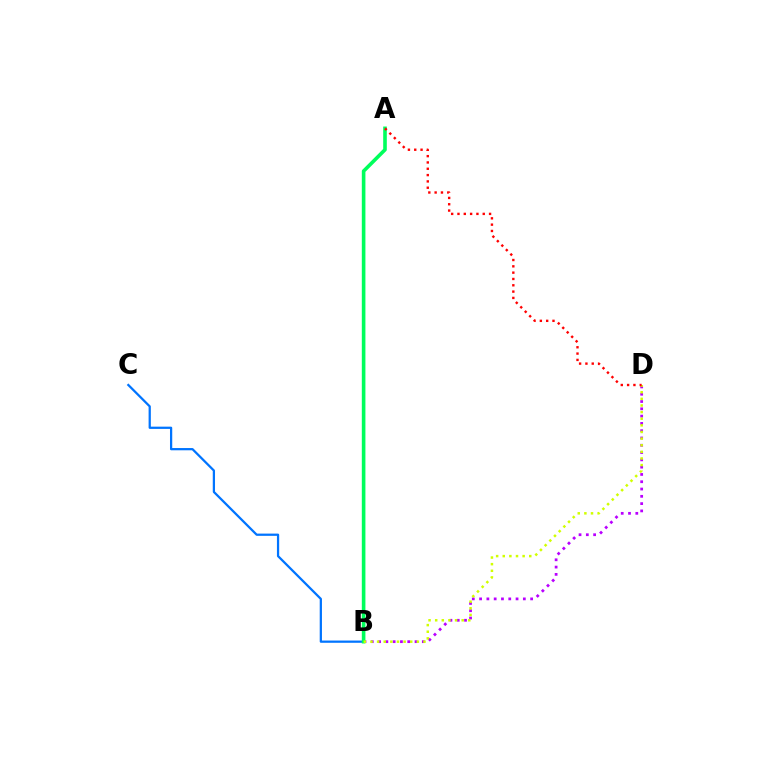{('B', 'D'): [{'color': '#b900ff', 'line_style': 'dotted', 'thickness': 1.98}, {'color': '#d1ff00', 'line_style': 'dotted', 'thickness': 1.8}], ('B', 'C'): [{'color': '#0074ff', 'line_style': 'solid', 'thickness': 1.62}], ('A', 'B'): [{'color': '#00ff5c', 'line_style': 'solid', 'thickness': 2.6}], ('A', 'D'): [{'color': '#ff0000', 'line_style': 'dotted', 'thickness': 1.72}]}